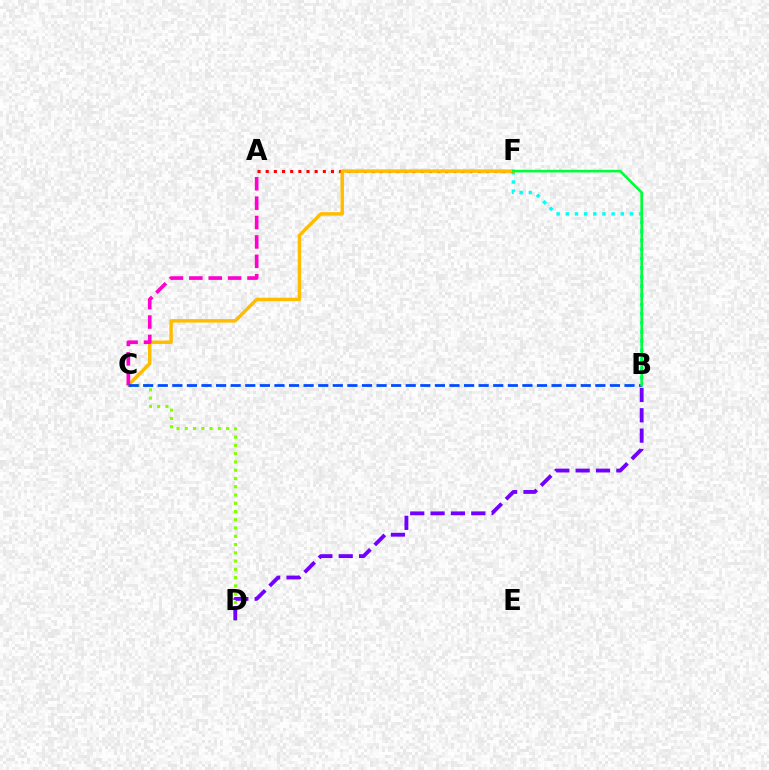{('C', 'D'): [{'color': '#84ff00', 'line_style': 'dotted', 'thickness': 2.25}], ('B', 'F'): [{'color': '#00fff6', 'line_style': 'dotted', 'thickness': 2.49}, {'color': '#00ff39', 'line_style': 'solid', 'thickness': 1.9}], ('A', 'F'): [{'color': '#ff0000', 'line_style': 'dotted', 'thickness': 2.22}], ('C', 'F'): [{'color': '#ffbd00', 'line_style': 'solid', 'thickness': 2.49}], ('B', 'D'): [{'color': '#7200ff', 'line_style': 'dashed', 'thickness': 2.76}], ('A', 'C'): [{'color': '#ff00cf', 'line_style': 'dashed', 'thickness': 2.63}], ('B', 'C'): [{'color': '#004bff', 'line_style': 'dashed', 'thickness': 1.98}]}